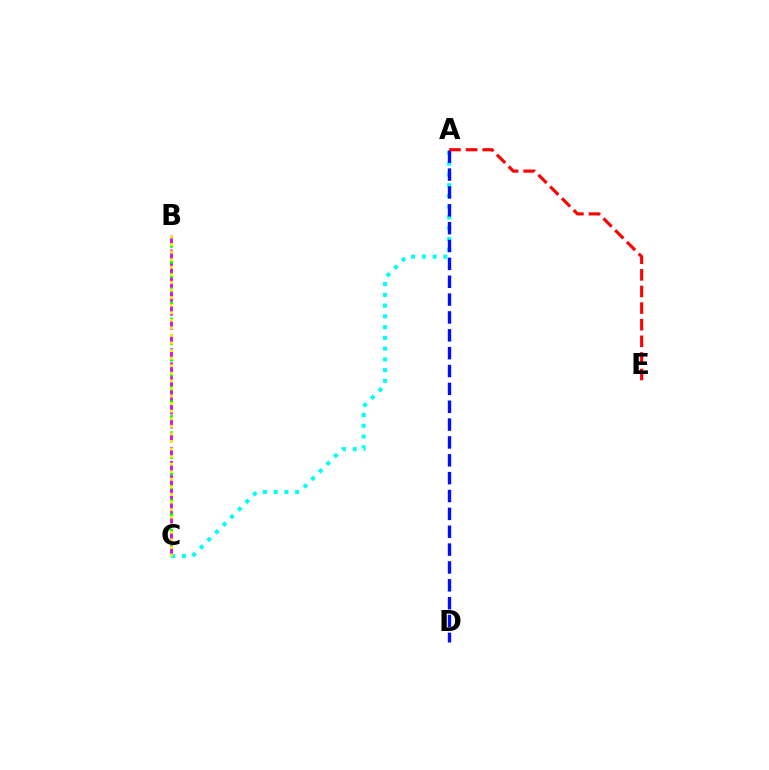{('B', 'C'): [{'color': '#08ff00', 'line_style': 'dashed', 'thickness': 2.21}, {'color': '#ee00ff', 'line_style': 'dashed', 'thickness': 1.91}, {'color': '#fcf500', 'line_style': 'dotted', 'thickness': 2.06}], ('A', 'C'): [{'color': '#00fff6', 'line_style': 'dotted', 'thickness': 2.92}], ('A', 'D'): [{'color': '#0010ff', 'line_style': 'dashed', 'thickness': 2.43}], ('A', 'E'): [{'color': '#ff0000', 'line_style': 'dashed', 'thickness': 2.26}]}